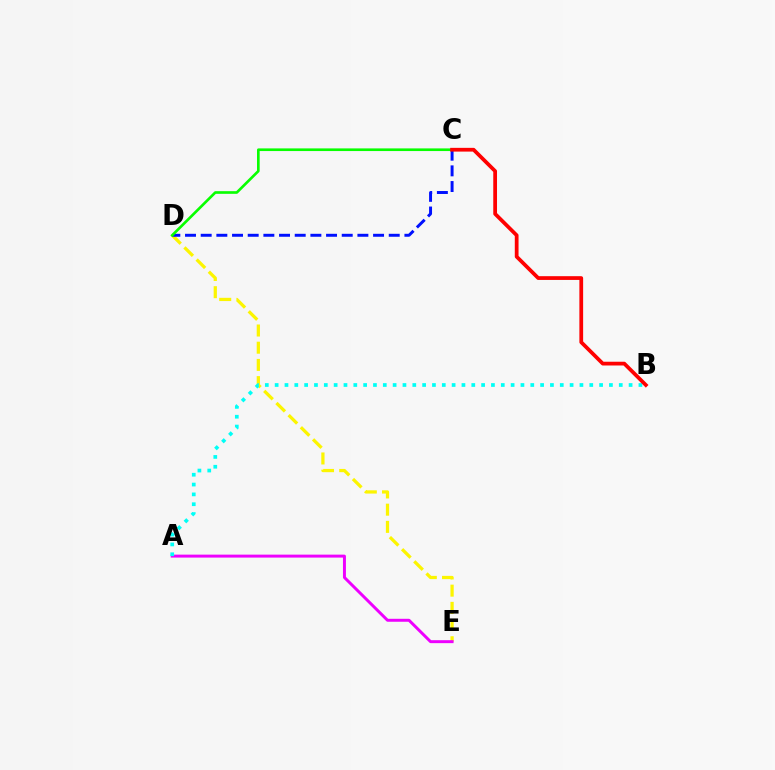{('D', 'E'): [{'color': '#fcf500', 'line_style': 'dashed', 'thickness': 2.34}], ('C', 'D'): [{'color': '#0010ff', 'line_style': 'dashed', 'thickness': 2.13}, {'color': '#08ff00', 'line_style': 'solid', 'thickness': 1.91}], ('A', 'E'): [{'color': '#ee00ff', 'line_style': 'solid', 'thickness': 2.13}], ('A', 'B'): [{'color': '#00fff6', 'line_style': 'dotted', 'thickness': 2.67}], ('B', 'C'): [{'color': '#ff0000', 'line_style': 'solid', 'thickness': 2.7}]}